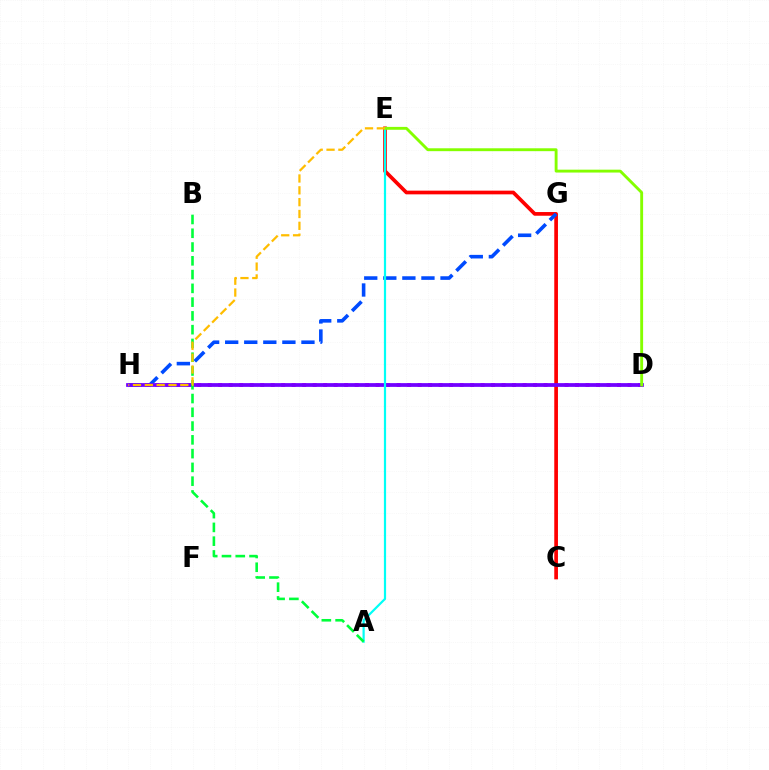{('D', 'H'): [{'color': '#ff00cf', 'line_style': 'dotted', 'thickness': 2.85}, {'color': '#7200ff', 'line_style': 'solid', 'thickness': 2.71}], ('C', 'E'): [{'color': '#ff0000', 'line_style': 'solid', 'thickness': 2.66}], ('G', 'H'): [{'color': '#004bff', 'line_style': 'dashed', 'thickness': 2.59}], ('A', 'E'): [{'color': '#00fff6', 'line_style': 'solid', 'thickness': 1.59}], ('D', 'E'): [{'color': '#84ff00', 'line_style': 'solid', 'thickness': 2.07}], ('A', 'B'): [{'color': '#00ff39', 'line_style': 'dashed', 'thickness': 1.87}], ('E', 'H'): [{'color': '#ffbd00', 'line_style': 'dashed', 'thickness': 1.61}]}